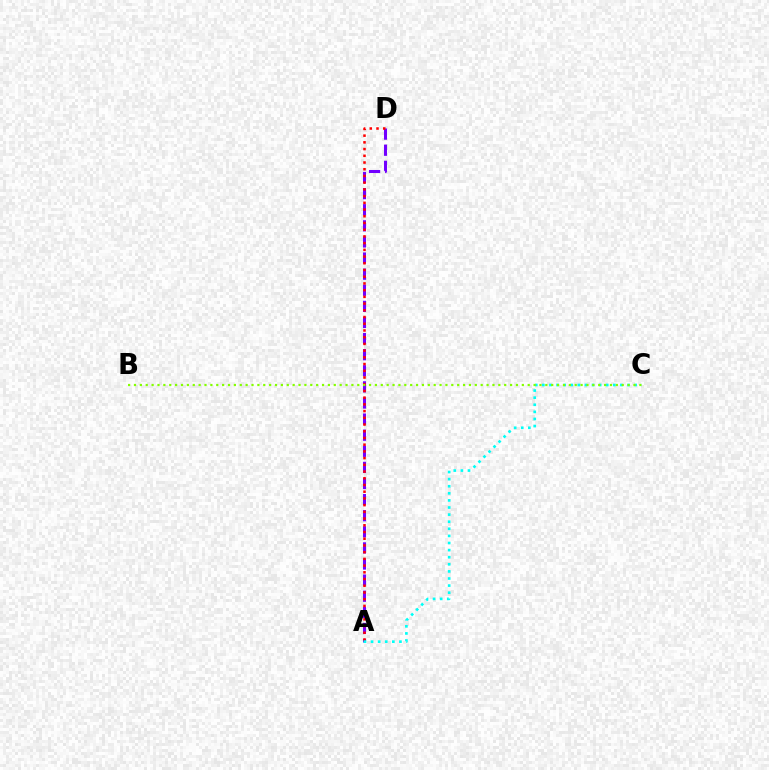{('A', 'D'): [{'color': '#7200ff', 'line_style': 'dashed', 'thickness': 2.19}, {'color': '#ff0000', 'line_style': 'dotted', 'thickness': 1.83}], ('A', 'C'): [{'color': '#00fff6', 'line_style': 'dotted', 'thickness': 1.93}], ('B', 'C'): [{'color': '#84ff00', 'line_style': 'dotted', 'thickness': 1.6}]}